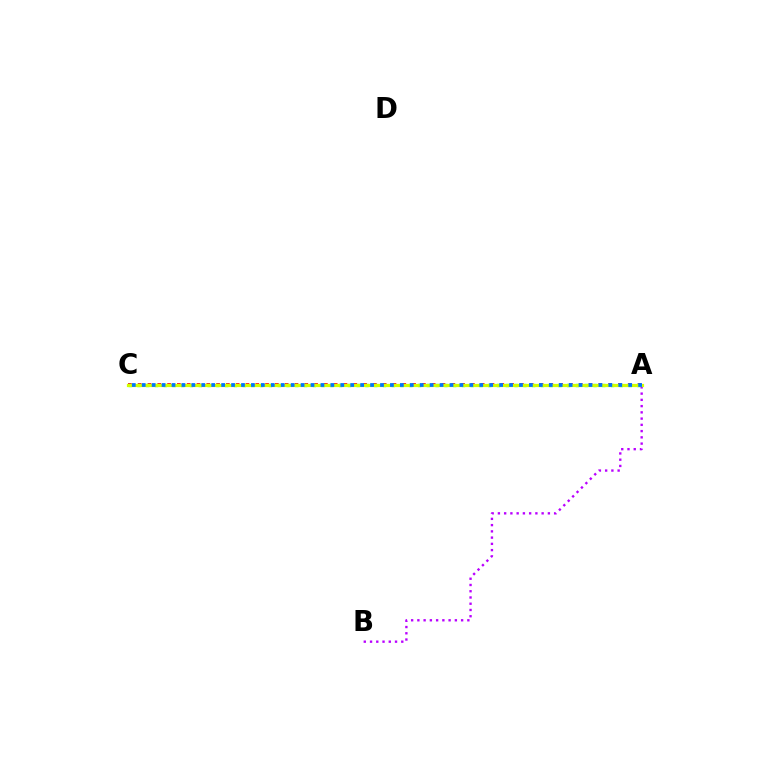{('A', 'C'): [{'color': '#ff0000', 'line_style': 'dotted', 'thickness': 2.66}, {'color': '#00ff5c', 'line_style': 'dotted', 'thickness': 2.38}, {'color': '#d1ff00', 'line_style': 'solid', 'thickness': 2.3}, {'color': '#0074ff', 'line_style': 'dotted', 'thickness': 2.7}], ('A', 'B'): [{'color': '#b900ff', 'line_style': 'dotted', 'thickness': 1.7}]}